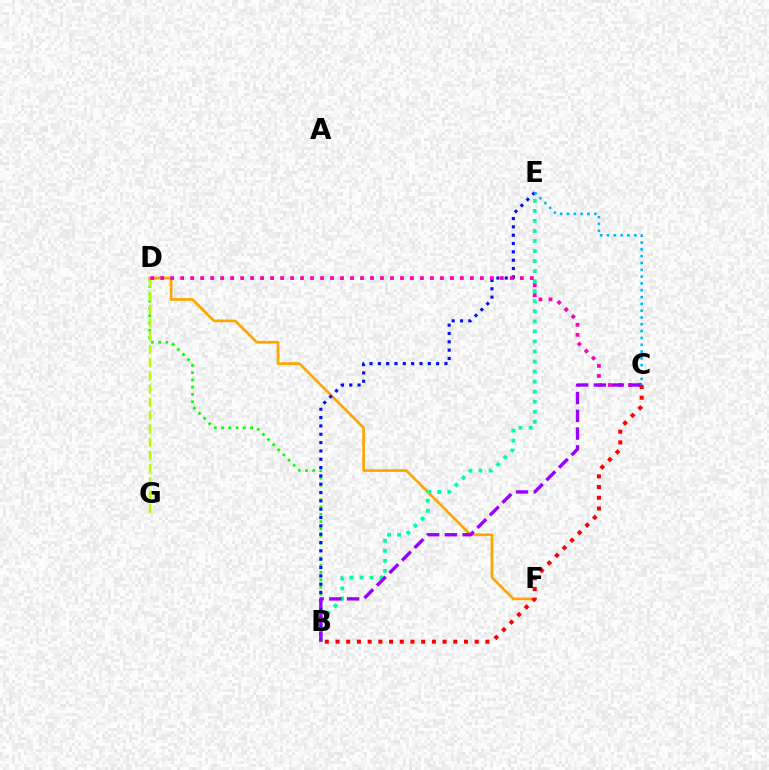{('B', 'D'): [{'color': '#08ff00', 'line_style': 'dotted', 'thickness': 1.97}], ('D', 'G'): [{'color': '#b3ff00', 'line_style': 'dashed', 'thickness': 1.8}], ('D', 'F'): [{'color': '#ffa500', 'line_style': 'solid', 'thickness': 1.93}], ('B', 'E'): [{'color': '#0010ff', 'line_style': 'dotted', 'thickness': 2.26}, {'color': '#00ff9d', 'line_style': 'dotted', 'thickness': 2.73}], ('C', 'D'): [{'color': '#ff00bd', 'line_style': 'dotted', 'thickness': 2.71}], ('B', 'C'): [{'color': '#9b00ff', 'line_style': 'dashed', 'thickness': 2.41}, {'color': '#ff0000', 'line_style': 'dotted', 'thickness': 2.91}], ('C', 'E'): [{'color': '#00b5ff', 'line_style': 'dotted', 'thickness': 1.85}]}